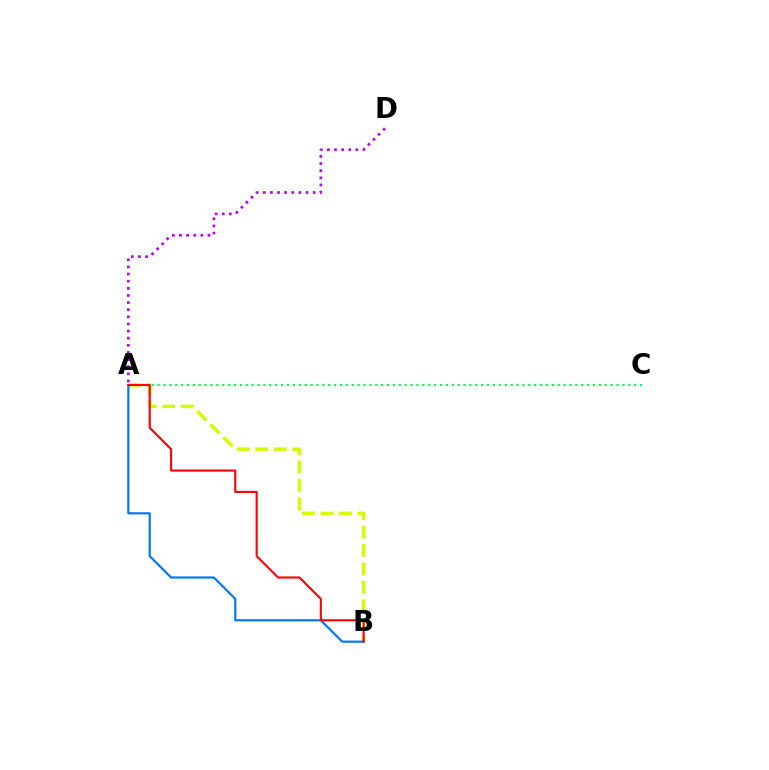{('A', 'D'): [{'color': '#b900ff', 'line_style': 'dotted', 'thickness': 1.94}], ('A', 'B'): [{'color': '#d1ff00', 'line_style': 'dashed', 'thickness': 2.51}, {'color': '#0074ff', 'line_style': 'solid', 'thickness': 1.56}, {'color': '#ff0000', 'line_style': 'solid', 'thickness': 1.51}], ('A', 'C'): [{'color': '#00ff5c', 'line_style': 'dotted', 'thickness': 1.6}]}